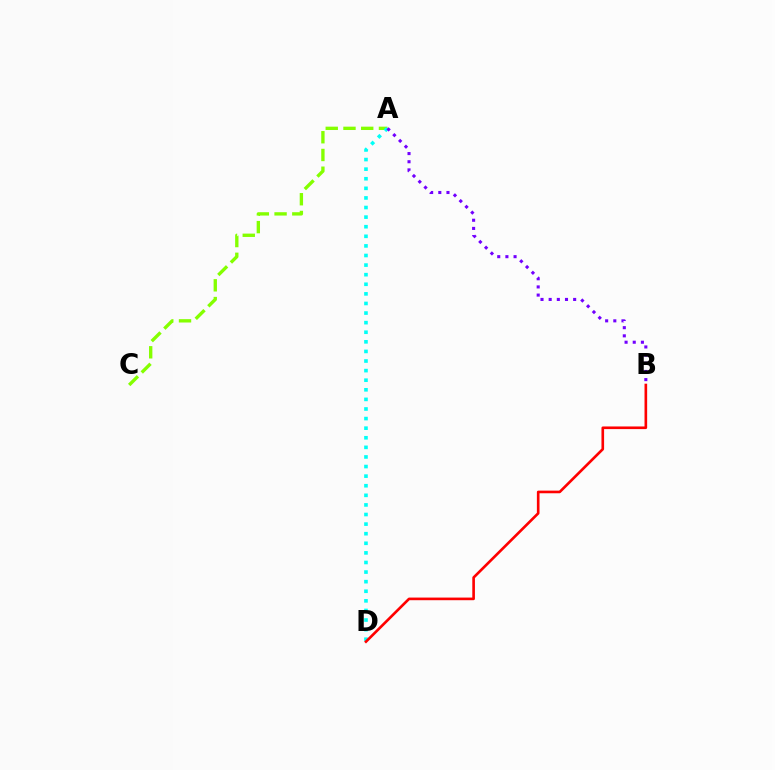{('A', 'C'): [{'color': '#84ff00', 'line_style': 'dashed', 'thickness': 2.41}], ('A', 'D'): [{'color': '#00fff6', 'line_style': 'dotted', 'thickness': 2.61}], ('B', 'D'): [{'color': '#ff0000', 'line_style': 'solid', 'thickness': 1.9}], ('A', 'B'): [{'color': '#7200ff', 'line_style': 'dotted', 'thickness': 2.22}]}